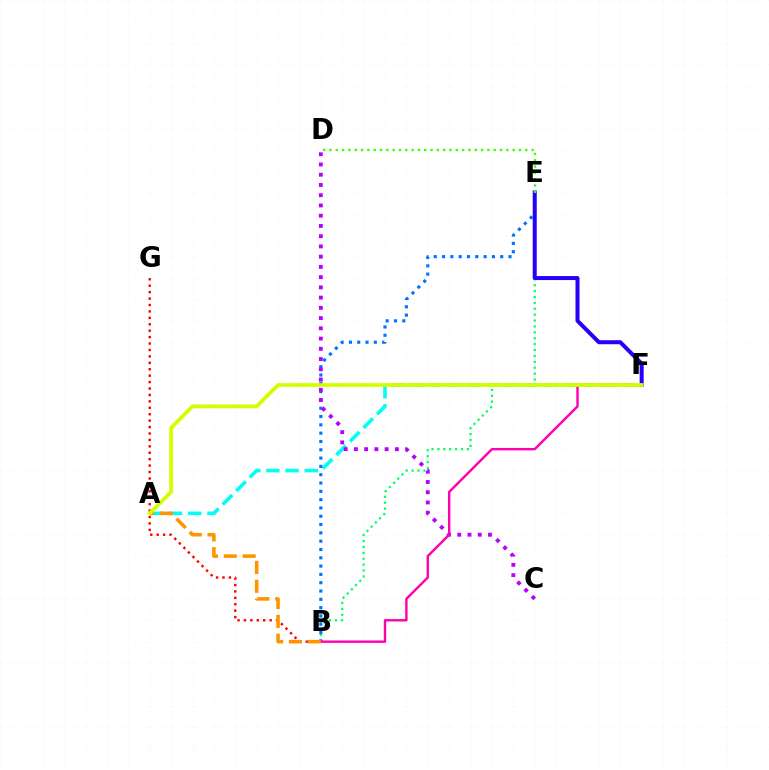{('A', 'F'): [{'color': '#00fff6', 'line_style': 'dashed', 'thickness': 2.6}, {'color': '#d1ff00', 'line_style': 'solid', 'thickness': 2.69}], ('B', 'E'): [{'color': '#00ff5c', 'line_style': 'dotted', 'thickness': 1.6}, {'color': '#0074ff', 'line_style': 'dotted', 'thickness': 2.26}], ('E', 'F'): [{'color': '#2500ff', 'line_style': 'solid', 'thickness': 2.89}], ('B', 'G'): [{'color': '#ff0000', 'line_style': 'dotted', 'thickness': 1.75}], ('C', 'D'): [{'color': '#b900ff', 'line_style': 'dotted', 'thickness': 2.78}], ('B', 'F'): [{'color': '#ff00ac', 'line_style': 'solid', 'thickness': 1.73}], ('A', 'B'): [{'color': '#ff9400', 'line_style': 'dashed', 'thickness': 2.56}], ('D', 'E'): [{'color': '#3dff00', 'line_style': 'dotted', 'thickness': 1.72}]}